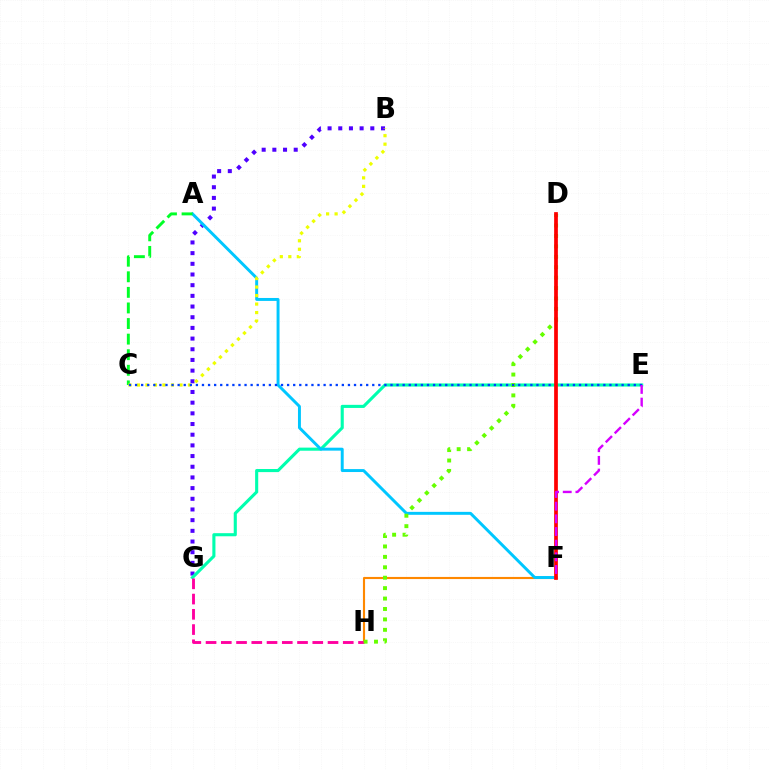{('B', 'G'): [{'color': '#4f00ff', 'line_style': 'dotted', 'thickness': 2.9}], ('E', 'G'): [{'color': '#00ffaf', 'line_style': 'solid', 'thickness': 2.23}], ('F', 'H'): [{'color': '#ff8800', 'line_style': 'solid', 'thickness': 1.53}], ('A', 'F'): [{'color': '#00c7ff', 'line_style': 'solid', 'thickness': 2.12}], ('G', 'H'): [{'color': '#ff00a0', 'line_style': 'dashed', 'thickness': 2.07}], ('D', 'H'): [{'color': '#66ff00', 'line_style': 'dotted', 'thickness': 2.83}], ('A', 'C'): [{'color': '#00ff27', 'line_style': 'dashed', 'thickness': 2.12}], ('B', 'C'): [{'color': '#eeff00', 'line_style': 'dotted', 'thickness': 2.31}], ('C', 'E'): [{'color': '#003fff', 'line_style': 'dotted', 'thickness': 1.65}], ('D', 'F'): [{'color': '#ff0000', 'line_style': 'solid', 'thickness': 2.68}], ('E', 'F'): [{'color': '#d600ff', 'line_style': 'dashed', 'thickness': 1.72}]}